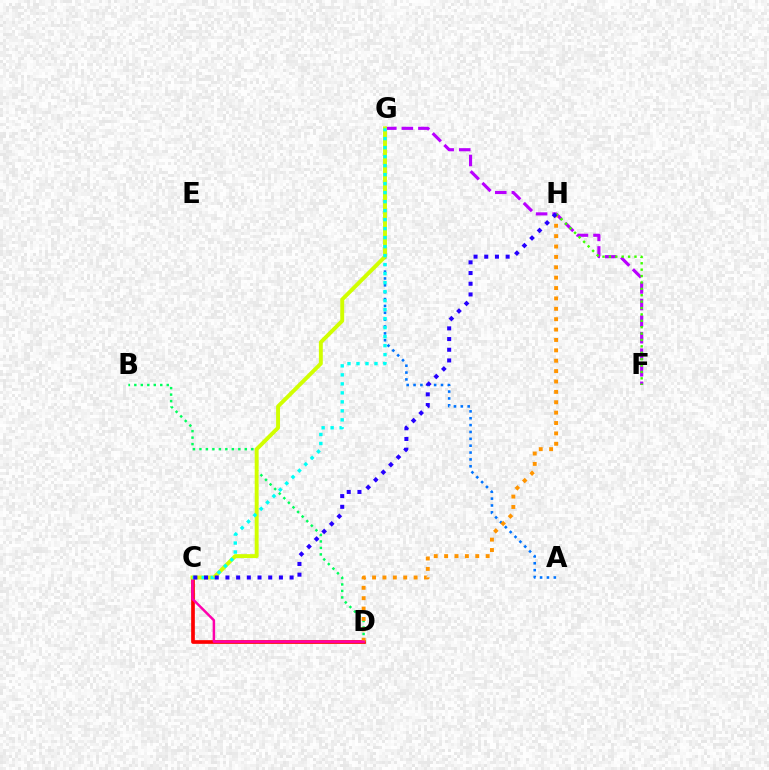{('A', 'G'): [{'color': '#0074ff', 'line_style': 'dotted', 'thickness': 1.87}], ('C', 'D'): [{'color': '#ff0000', 'line_style': 'solid', 'thickness': 2.66}, {'color': '#ff00ac', 'line_style': 'solid', 'thickness': 1.78}], ('F', 'G'): [{'color': '#b900ff', 'line_style': 'dashed', 'thickness': 2.25}], ('B', 'D'): [{'color': '#00ff5c', 'line_style': 'dotted', 'thickness': 1.76}], ('D', 'H'): [{'color': '#ff9400', 'line_style': 'dotted', 'thickness': 2.82}], ('F', 'H'): [{'color': '#3dff00', 'line_style': 'dotted', 'thickness': 1.74}], ('C', 'G'): [{'color': '#d1ff00', 'line_style': 'solid', 'thickness': 2.82}, {'color': '#00fff6', 'line_style': 'dotted', 'thickness': 2.45}], ('C', 'H'): [{'color': '#2500ff', 'line_style': 'dotted', 'thickness': 2.91}]}